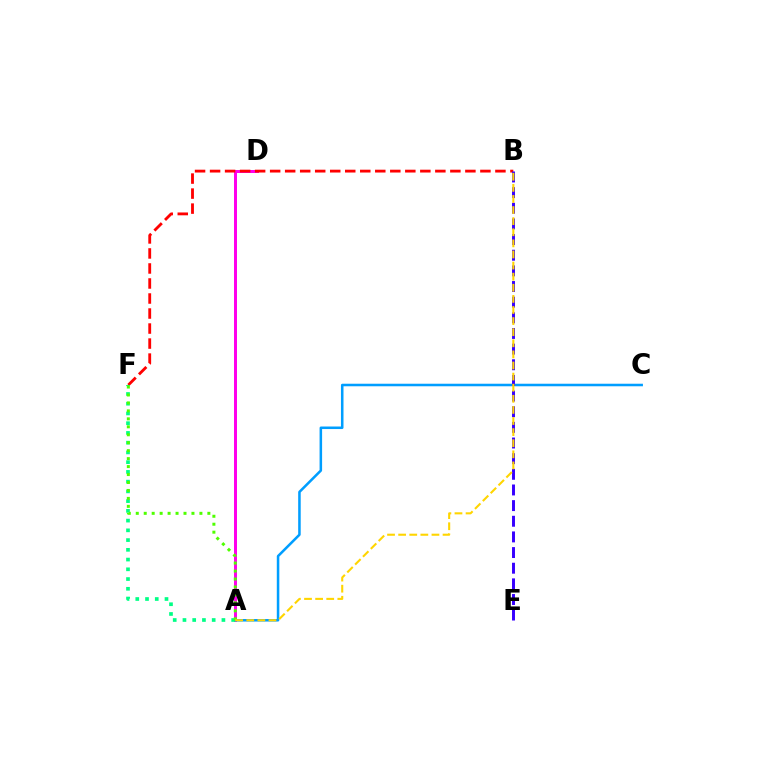{('A', 'D'): [{'color': '#ff00ed', 'line_style': 'solid', 'thickness': 2.16}], ('A', 'C'): [{'color': '#009eff', 'line_style': 'solid', 'thickness': 1.83}], ('B', 'F'): [{'color': '#ff0000', 'line_style': 'dashed', 'thickness': 2.04}], ('A', 'F'): [{'color': '#00ff86', 'line_style': 'dotted', 'thickness': 2.65}, {'color': '#4fff00', 'line_style': 'dotted', 'thickness': 2.16}], ('B', 'E'): [{'color': '#3700ff', 'line_style': 'dashed', 'thickness': 2.13}], ('A', 'B'): [{'color': '#ffd500', 'line_style': 'dashed', 'thickness': 1.51}]}